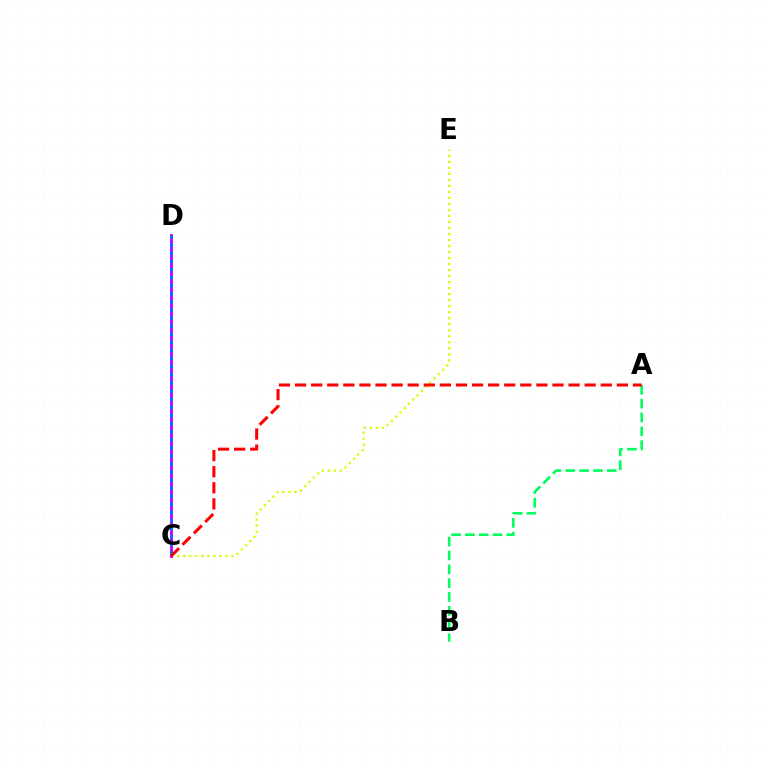{('A', 'B'): [{'color': '#00ff5c', 'line_style': 'dashed', 'thickness': 1.88}], ('C', 'E'): [{'color': '#d1ff00', 'line_style': 'dotted', 'thickness': 1.63}], ('C', 'D'): [{'color': '#b900ff', 'line_style': 'solid', 'thickness': 2.03}, {'color': '#0074ff', 'line_style': 'dotted', 'thickness': 2.2}], ('A', 'C'): [{'color': '#ff0000', 'line_style': 'dashed', 'thickness': 2.19}]}